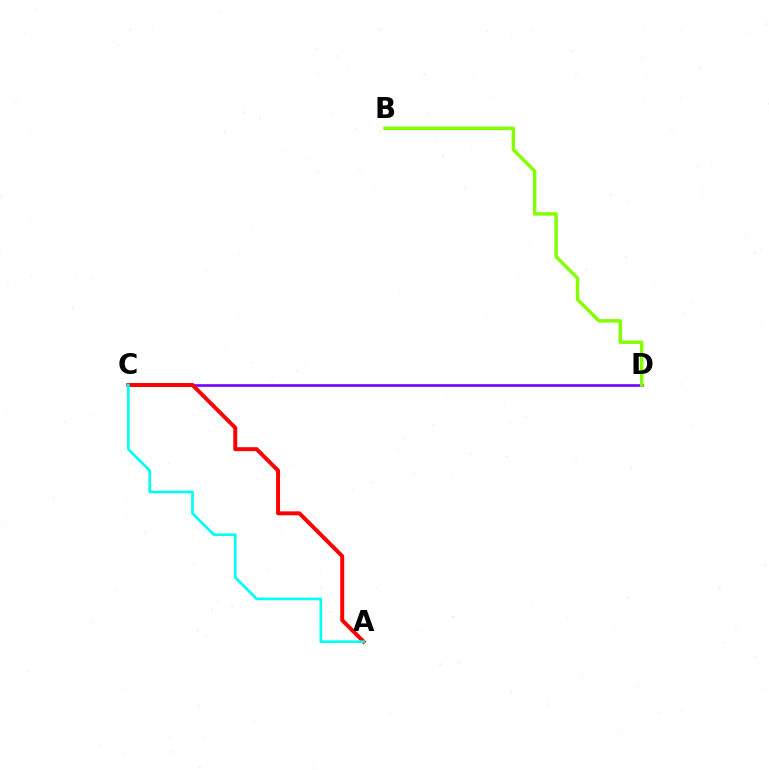{('C', 'D'): [{'color': '#7200ff', 'line_style': 'solid', 'thickness': 1.89}], ('B', 'D'): [{'color': '#84ff00', 'line_style': 'solid', 'thickness': 2.47}], ('A', 'C'): [{'color': '#ff0000', 'line_style': 'solid', 'thickness': 2.85}, {'color': '#00fff6', 'line_style': 'solid', 'thickness': 1.93}]}